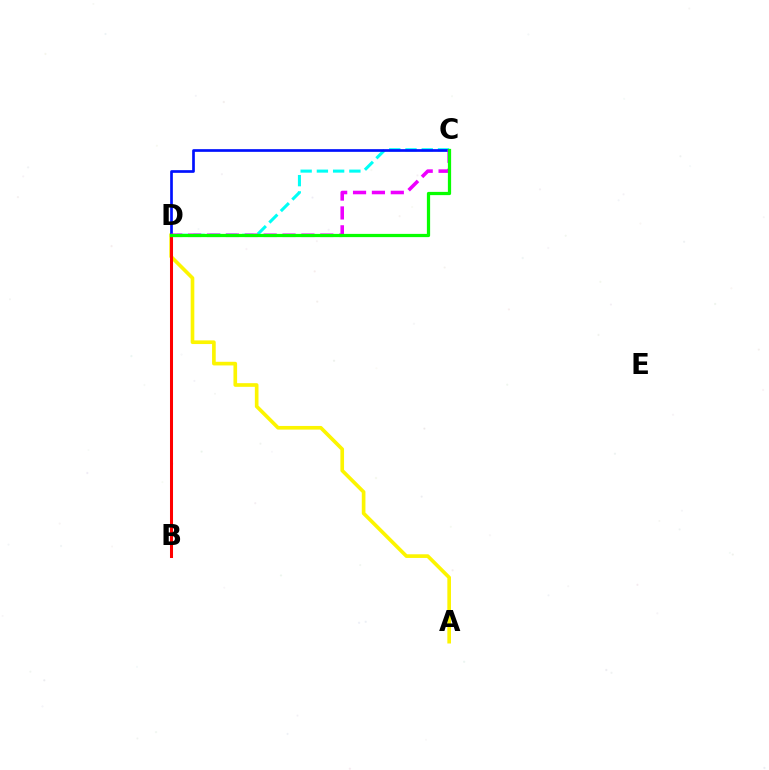{('A', 'D'): [{'color': '#fcf500', 'line_style': 'solid', 'thickness': 2.63}], ('C', 'D'): [{'color': '#00fff6', 'line_style': 'dashed', 'thickness': 2.21}, {'color': '#0010ff', 'line_style': 'solid', 'thickness': 1.94}, {'color': '#ee00ff', 'line_style': 'dashed', 'thickness': 2.56}, {'color': '#08ff00', 'line_style': 'solid', 'thickness': 2.33}], ('B', 'D'): [{'color': '#ff0000', 'line_style': 'solid', 'thickness': 2.19}]}